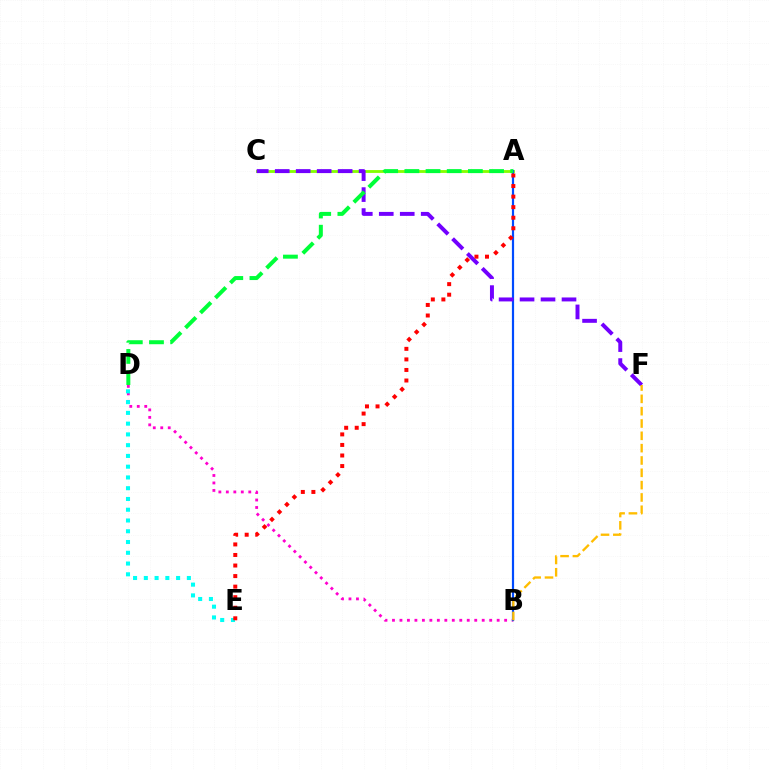{('A', 'C'): [{'color': '#84ff00', 'line_style': 'solid', 'thickness': 2.04}], ('B', 'D'): [{'color': '#ff00cf', 'line_style': 'dotted', 'thickness': 2.03}], ('D', 'E'): [{'color': '#00fff6', 'line_style': 'dotted', 'thickness': 2.92}], ('A', 'B'): [{'color': '#004bff', 'line_style': 'solid', 'thickness': 1.58}], ('C', 'F'): [{'color': '#7200ff', 'line_style': 'dashed', 'thickness': 2.85}], ('A', 'D'): [{'color': '#00ff39', 'line_style': 'dashed', 'thickness': 2.88}], ('B', 'F'): [{'color': '#ffbd00', 'line_style': 'dashed', 'thickness': 1.67}], ('A', 'E'): [{'color': '#ff0000', 'line_style': 'dotted', 'thickness': 2.87}]}